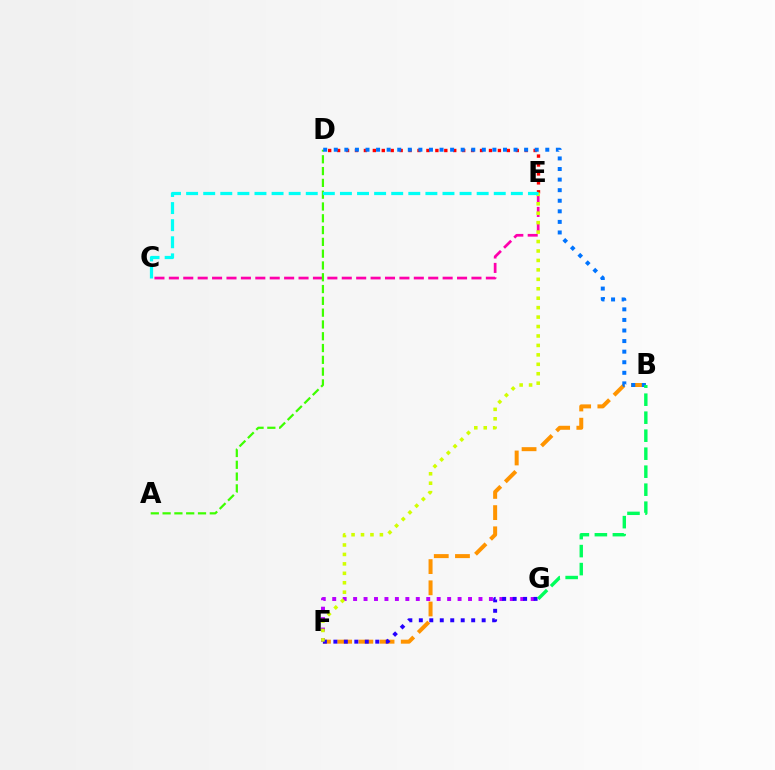{('F', 'G'): [{'color': '#b900ff', 'line_style': 'dotted', 'thickness': 2.84}, {'color': '#2500ff', 'line_style': 'dotted', 'thickness': 2.85}], ('C', 'E'): [{'color': '#ff00ac', 'line_style': 'dashed', 'thickness': 1.96}, {'color': '#00fff6', 'line_style': 'dashed', 'thickness': 2.32}], ('B', 'F'): [{'color': '#ff9400', 'line_style': 'dashed', 'thickness': 2.88}], ('D', 'E'): [{'color': '#ff0000', 'line_style': 'dotted', 'thickness': 2.43}], ('A', 'D'): [{'color': '#3dff00', 'line_style': 'dashed', 'thickness': 1.6}], ('B', 'D'): [{'color': '#0074ff', 'line_style': 'dotted', 'thickness': 2.87}], ('E', 'F'): [{'color': '#d1ff00', 'line_style': 'dotted', 'thickness': 2.57}], ('B', 'G'): [{'color': '#00ff5c', 'line_style': 'dashed', 'thickness': 2.45}]}